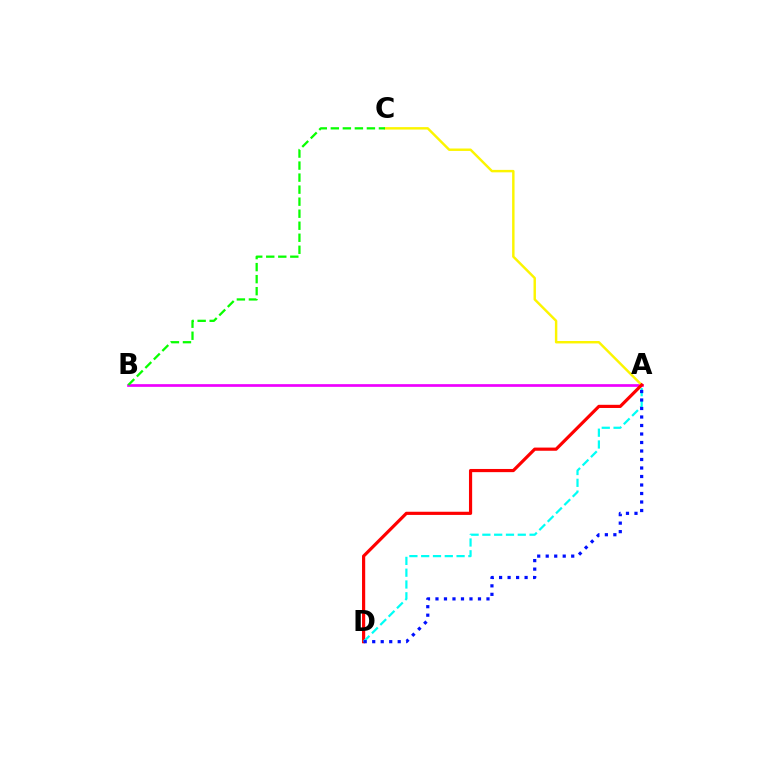{('A', 'B'): [{'color': '#ee00ff', 'line_style': 'solid', 'thickness': 1.94}], ('A', 'C'): [{'color': '#fcf500', 'line_style': 'solid', 'thickness': 1.76}], ('A', 'D'): [{'color': '#ff0000', 'line_style': 'solid', 'thickness': 2.29}, {'color': '#00fff6', 'line_style': 'dashed', 'thickness': 1.6}, {'color': '#0010ff', 'line_style': 'dotted', 'thickness': 2.31}], ('B', 'C'): [{'color': '#08ff00', 'line_style': 'dashed', 'thickness': 1.63}]}